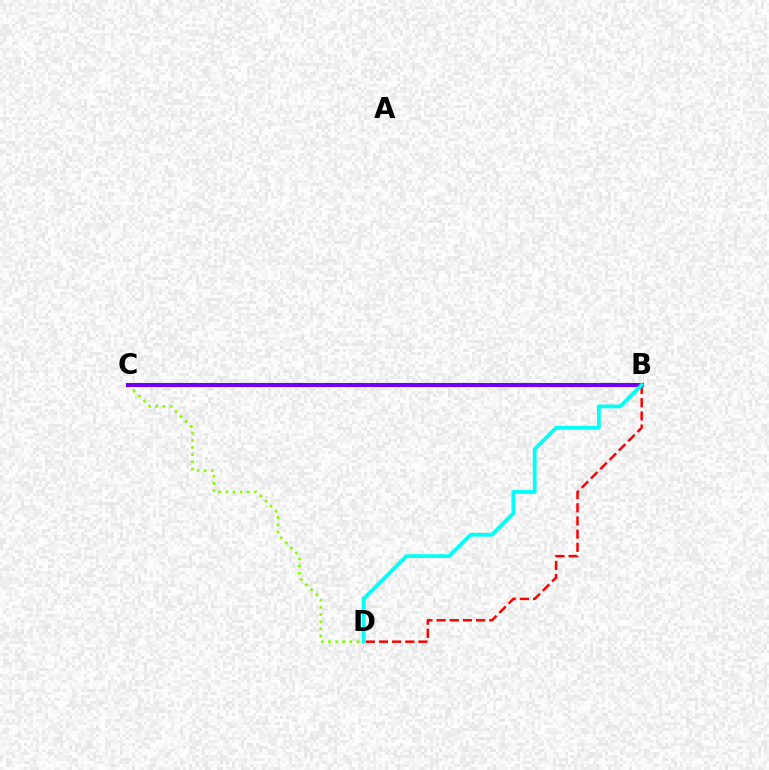{('B', 'D'): [{'color': '#ff0000', 'line_style': 'dashed', 'thickness': 1.79}, {'color': '#00fff6', 'line_style': 'solid', 'thickness': 2.72}], ('C', 'D'): [{'color': '#84ff00', 'line_style': 'dotted', 'thickness': 1.95}], ('B', 'C'): [{'color': '#7200ff', 'line_style': 'solid', 'thickness': 2.94}]}